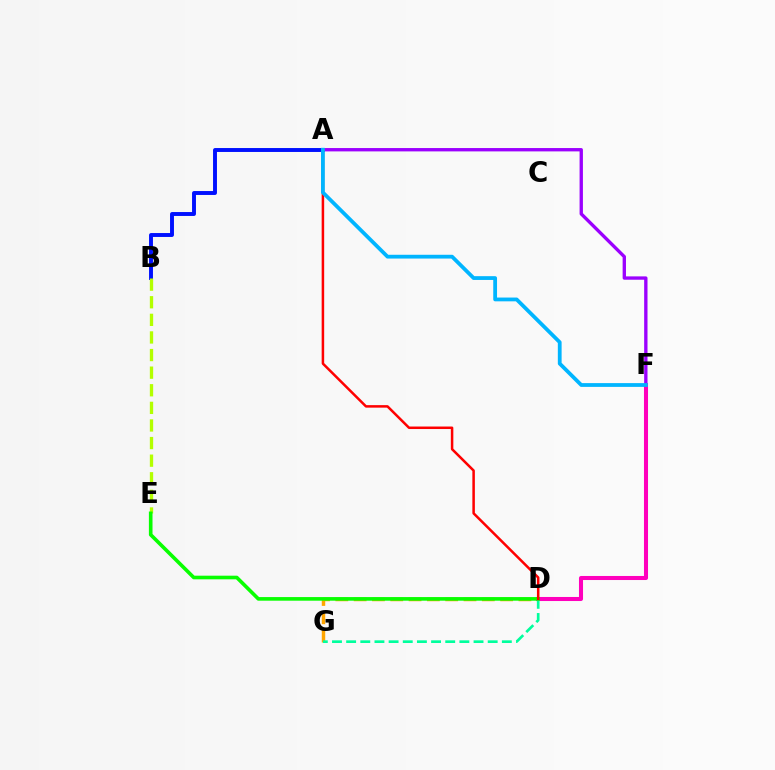{('A', 'B'): [{'color': '#0010ff', 'line_style': 'solid', 'thickness': 2.82}], ('A', 'F'): [{'color': '#9b00ff', 'line_style': 'solid', 'thickness': 2.41}, {'color': '#00b5ff', 'line_style': 'solid', 'thickness': 2.73}], ('D', 'G'): [{'color': '#ffa500', 'line_style': 'dashed', 'thickness': 2.49}, {'color': '#00ff9d', 'line_style': 'dashed', 'thickness': 1.92}], ('D', 'F'): [{'color': '#ff00bd', 'line_style': 'solid', 'thickness': 2.92}], ('B', 'E'): [{'color': '#b3ff00', 'line_style': 'dashed', 'thickness': 2.39}], ('D', 'E'): [{'color': '#08ff00', 'line_style': 'solid', 'thickness': 2.61}], ('A', 'D'): [{'color': '#ff0000', 'line_style': 'solid', 'thickness': 1.81}]}